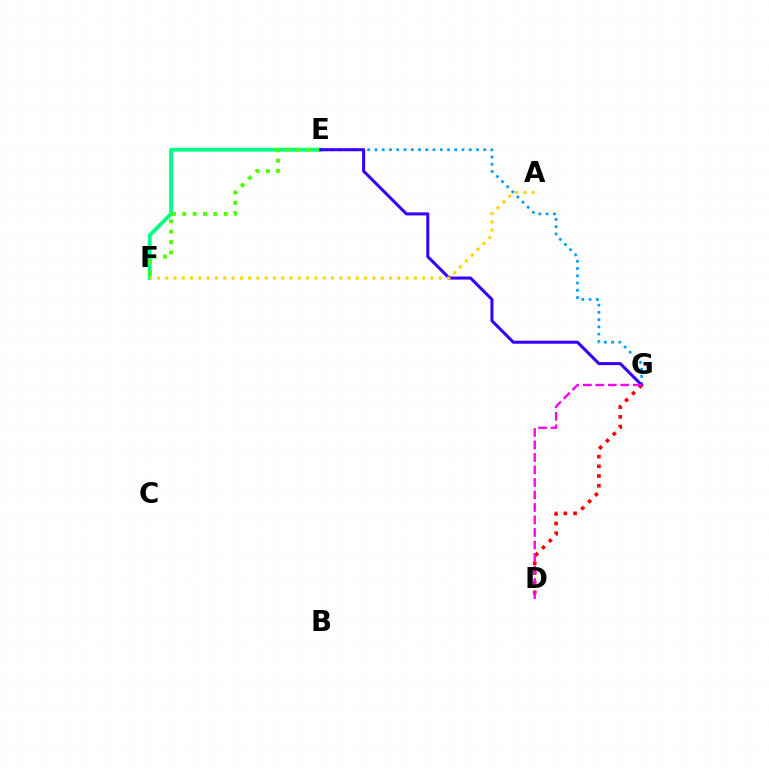{('E', 'F'): [{'color': '#00ff86', 'line_style': 'solid', 'thickness': 2.78}, {'color': '#4fff00', 'line_style': 'dotted', 'thickness': 2.81}], ('E', 'G'): [{'color': '#009eff', 'line_style': 'dotted', 'thickness': 1.97}, {'color': '#3700ff', 'line_style': 'solid', 'thickness': 2.19}], ('D', 'G'): [{'color': '#ff0000', 'line_style': 'dotted', 'thickness': 2.64}, {'color': '#ff00ed', 'line_style': 'dashed', 'thickness': 1.7}], ('A', 'F'): [{'color': '#ffd500', 'line_style': 'dotted', 'thickness': 2.25}]}